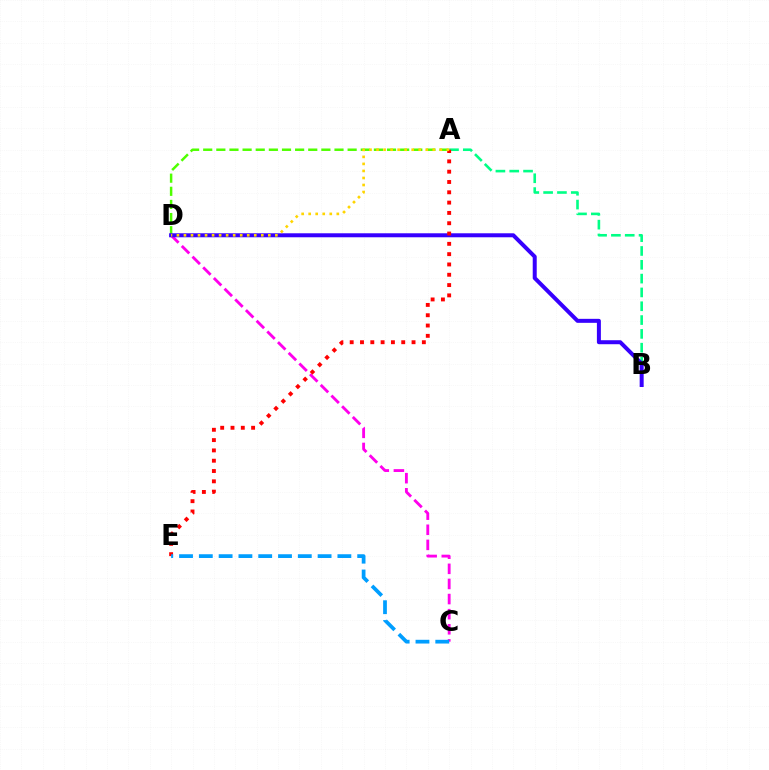{('C', 'D'): [{'color': '#ff00ed', 'line_style': 'dashed', 'thickness': 2.05}], ('A', 'B'): [{'color': '#00ff86', 'line_style': 'dashed', 'thickness': 1.88}], ('A', 'D'): [{'color': '#4fff00', 'line_style': 'dashed', 'thickness': 1.78}, {'color': '#ffd500', 'line_style': 'dotted', 'thickness': 1.91}], ('B', 'D'): [{'color': '#3700ff', 'line_style': 'solid', 'thickness': 2.88}], ('A', 'E'): [{'color': '#ff0000', 'line_style': 'dotted', 'thickness': 2.8}], ('C', 'E'): [{'color': '#009eff', 'line_style': 'dashed', 'thickness': 2.69}]}